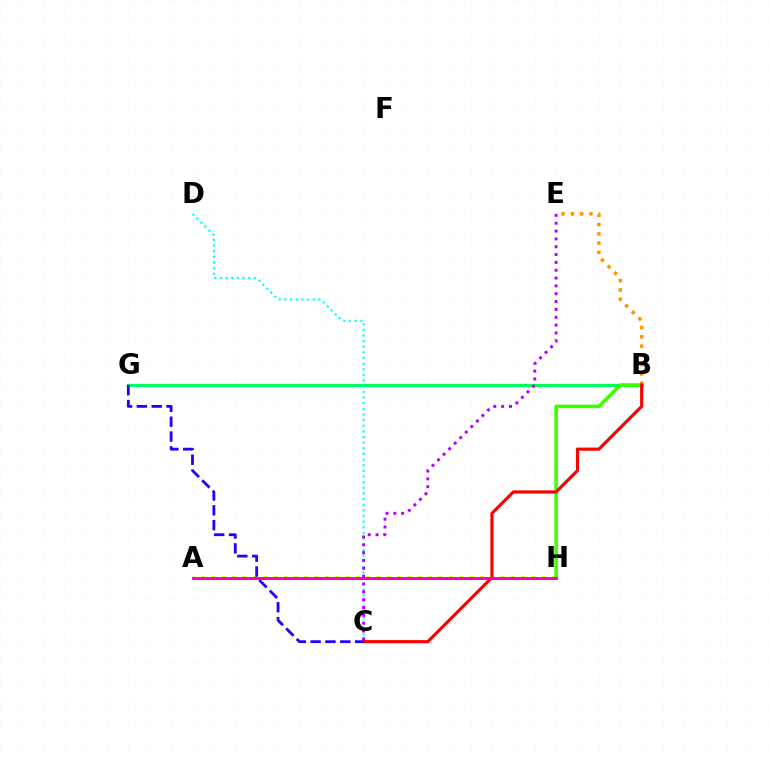{('B', 'G'): [{'color': '#0074ff', 'line_style': 'solid', 'thickness': 2.25}, {'color': '#00ff5c', 'line_style': 'solid', 'thickness': 2.11}], ('B', 'E'): [{'color': '#ff9400', 'line_style': 'dotted', 'thickness': 2.52}], ('A', 'H'): [{'color': '#d1ff00', 'line_style': 'dotted', 'thickness': 2.8}, {'color': '#ff00ac', 'line_style': 'solid', 'thickness': 2.11}], ('C', 'D'): [{'color': '#00fff6', 'line_style': 'dotted', 'thickness': 1.53}], ('B', 'H'): [{'color': '#3dff00', 'line_style': 'solid', 'thickness': 2.54}], ('C', 'E'): [{'color': '#b900ff', 'line_style': 'dotted', 'thickness': 2.13}], ('B', 'C'): [{'color': '#ff0000', 'line_style': 'solid', 'thickness': 2.27}], ('C', 'G'): [{'color': '#2500ff', 'line_style': 'dashed', 'thickness': 2.02}]}